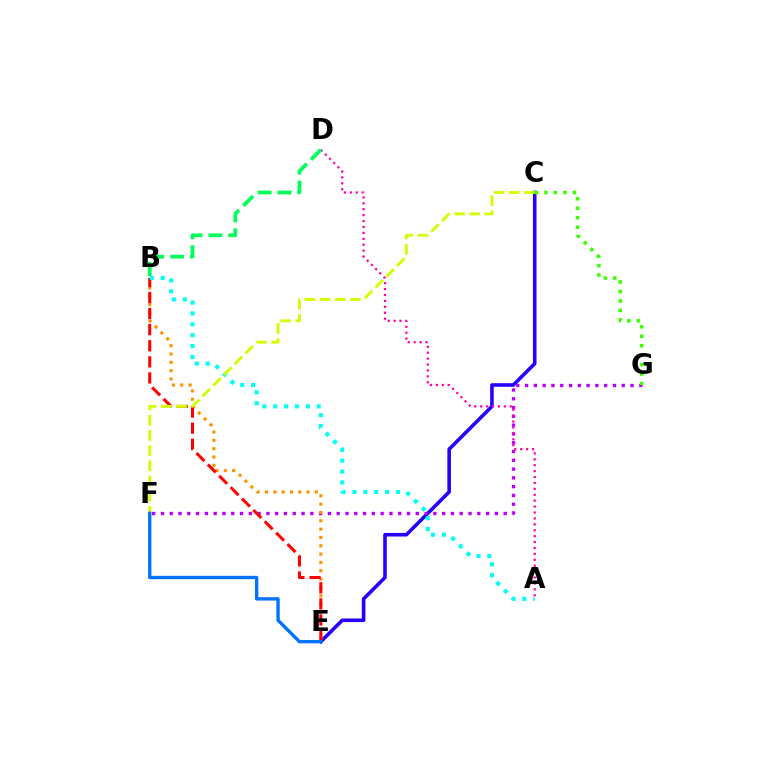{('C', 'E'): [{'color': '#2500ff', 'line_style': 'solid', 'thickness': 2.58}], ('F', 'G'): [{'color': '#b900ff', 'line_style': 'dotted', 'thickness': 2.39}], ('B', 'E'): [{'color': '#ff9400', 'line_style': 'dotted', 'thickness': 2.26}, {'color': '#ff0000', 'line_style': 'dashed', 'thickness': 2.19}], ('A', 'B'): [{'color': '#00fff6', 'line_style': 'dotted', 'thickness': 2.95}], ('A', 'D'): [{'color': '#ff00ac', 'line_style': 'dotted', 'thickness': 1.61}], ('C', 'G'): [{'color': '#3dff00', 'line_style': 'dotted', 'thickness': 2.57}], ('C', 'F'): [{'color': '#d1ff00', 'line_style': 'dashed', 'thickness': 2.07}], ('B', 'D'): [{'color': '#00ff5c', 'line_style': 'dashed', 'thickness': 2.7}], ('E', 'F'): [{'color': '#0074ff', 'line_style': 'solid', 'thickness': 2.4}]}